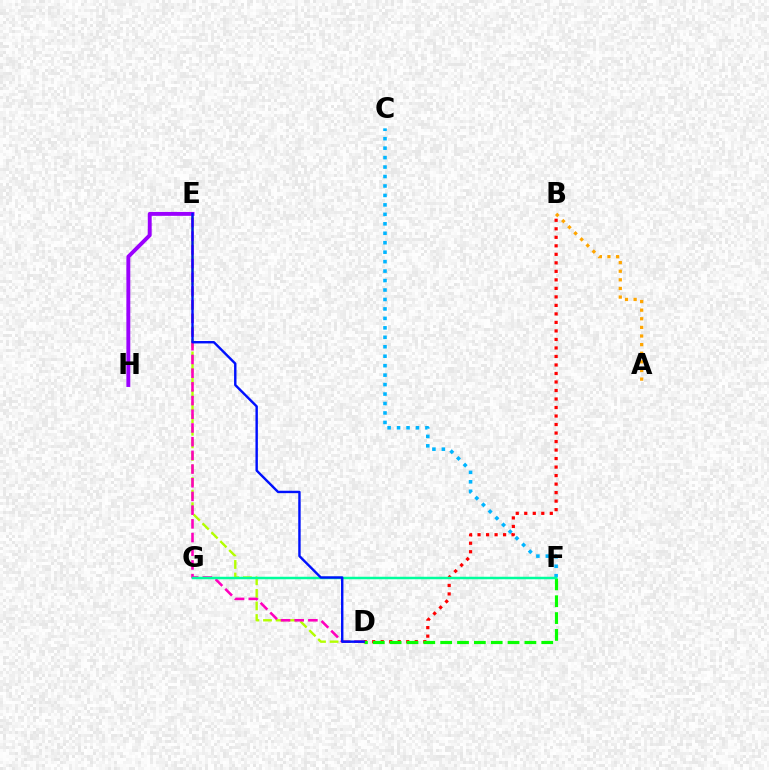{('D', 'E'): [{'color': '#b3ff00', 'line_style': 'dashed', 'thickness': 1.71}, {'color': '#ff00bd', 'line_style': 'dashed', 'thickness': 1.86}, {'color': '#0010ff', 'line_style': 'solid', 'thickness': 1.74}], ('A', 'B'): [{'color': '#ffa500', 'line_style': 'dotted', 'thickness': 2.34}], ('B', 'D'): [{'color': '#ff0000', 'line_style': 'dotted', 'thickness': 2.31}], ('E', 'H'): [{'color': '#9b00ff', 'line_style': 'solid', 'thickness': 2.81}], ('D', 'F'): [{'color': '#08ff00', 'line_style': 'dashed', 'thickness': 2.29}], ('C', 'F'): [{'color': '#00b5ff', 'line_style': 'dotted', 'thickness': 2.57}], ('F', 'G'): [{'color': '#00ff9d', 'line_style': 'solid', 'thickness': 1.79}]}